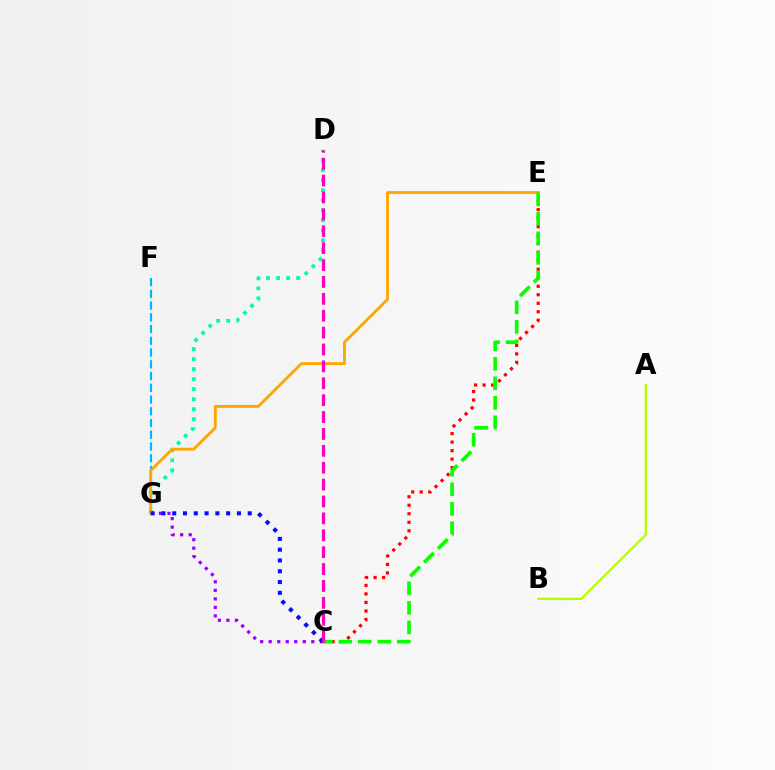{('C', 'E'): [{'color': '#ff0000', 'line_style': 'dotted', 'thickness': 2.31}, {'color': '#08ff00', 'line_style': 'dashed', 'thickness': 2.65}], ('F', 'G'): [{'color': '#00b5ff', 'line_style': 'dashed', 'thickness': 1.6}], ('C', 'G'): [{'color': '#9b00ff', 'line_style': 'dotted', 'thickness': 2.31}, {'color': '#0010ff', 'line_style': 'dotted', 'thickness': 2.93}], ('D', 'G'): [{'color': '#00ff9d', 'line_style': 'dotted', 'thickness': 2.72}], ('E', 'G'): [{'color': '#ffa500', 'line_style': 'solid', 'thickness': 2.04}], ('C', 'D'): [{'color': '#ff00bd', 'line_style': 'dashed', 'thickness': 2.29}], ('A', 'B'): [{'color': '#b3ff00', 'line_style': 'solid', 'thickness': 1.64}]}